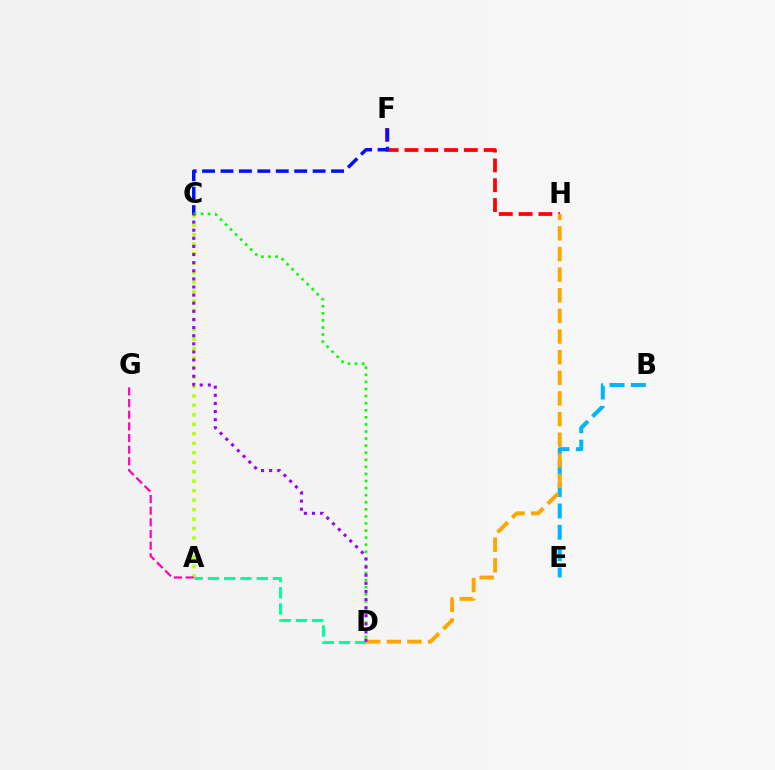{('B', 'E'): [{'color': '#00b5ff', 'line_style': 'dashed', 'thickness': 2.9}], ('F', 'H'): [{'color': '#ff0000', 'line_style': 'dashed', 'thickness': 2.69}], ('A', 'C'): [{'color': '#b3ff00', 'line_style': 'dotted', 'thickness': 2.58}], ('C', 'F'): [{'color': '#0010ff', 'line_style': 'dashed', 'thickness': 2.5}], ('A', 'D'): [{'color': '#00ff9d', 'line_style': 'dashed', 'thickness': 2.21}], ('A', 'G'): [{'color': '#ff00bd', 'line_style': 'dashed', 'thickness': 1.58}], ('C', 'D'): [{'color': '#08ff00', 'line_style': 'dotted', 'thickness': 1.92}, {'color': '#9b00ff', 'line_style': 'dotted', 'thickness': 2.2}], ('D', 'H'): [{'color': '#ffa500', 'line_style': 'dashed', 'thickness': 2.8}]}